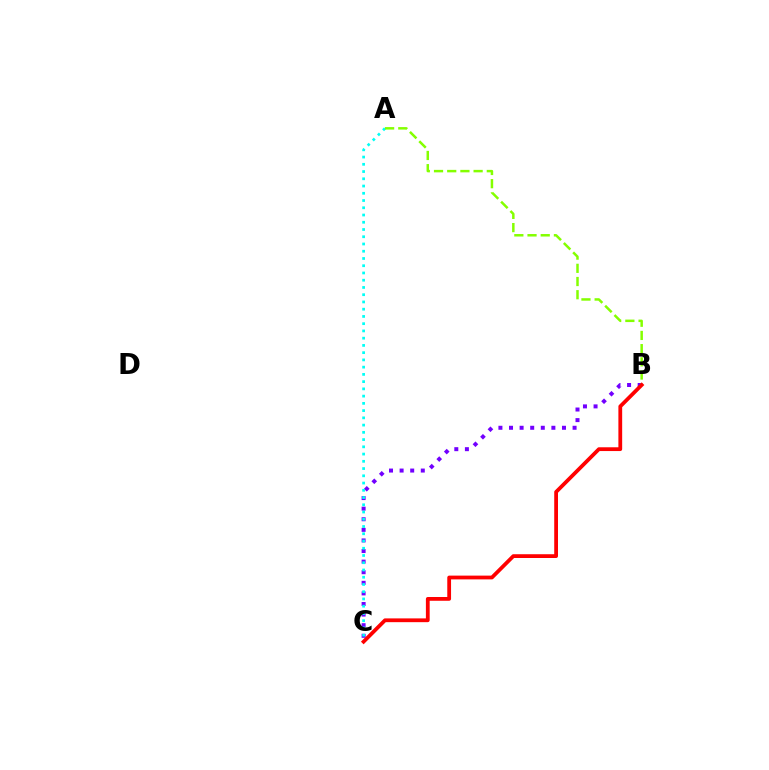{('B', 'C'): [{'color': '#7200ff', 'line_style': 'dotted', 'thickness': 2.88}, {'color': '#ff0000', 'line_style': 'solid', 'thickness': 2.72}], ('A', 'C'): [{'color': '#00fff6', 'line_style': 'dotted', 'thickness': 1.97}], ('A', 'B'): [{'color': '#84ff00', 'line_style': 'dashed', 'thickness': 1.79}]}